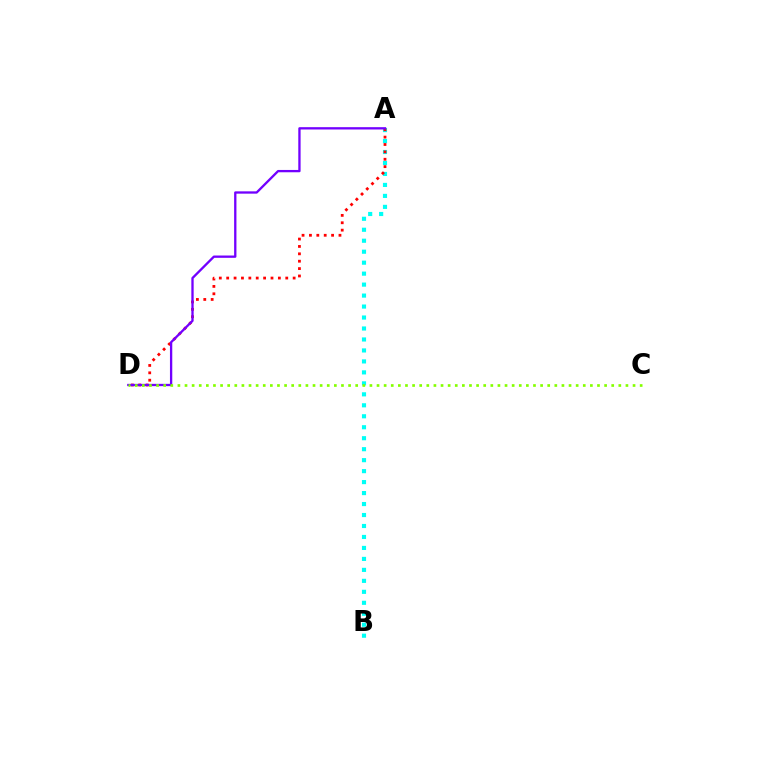{('A', 'B'): [{'color': '#00fff6', 'line_style': 'dotted', 'thickness': 2.98}], ('A', 'D'): [{'color': '#ff0000', 'line_style': 'dotted', 'thickness': 2.01}, {'color': '#7200ff', 'line_style': 'solid', 'thickness': 1.66}], ('C', 'D'): [{'color': '#84ff00', 'line_style': 'dotted', 'thickness': 1.93}]}